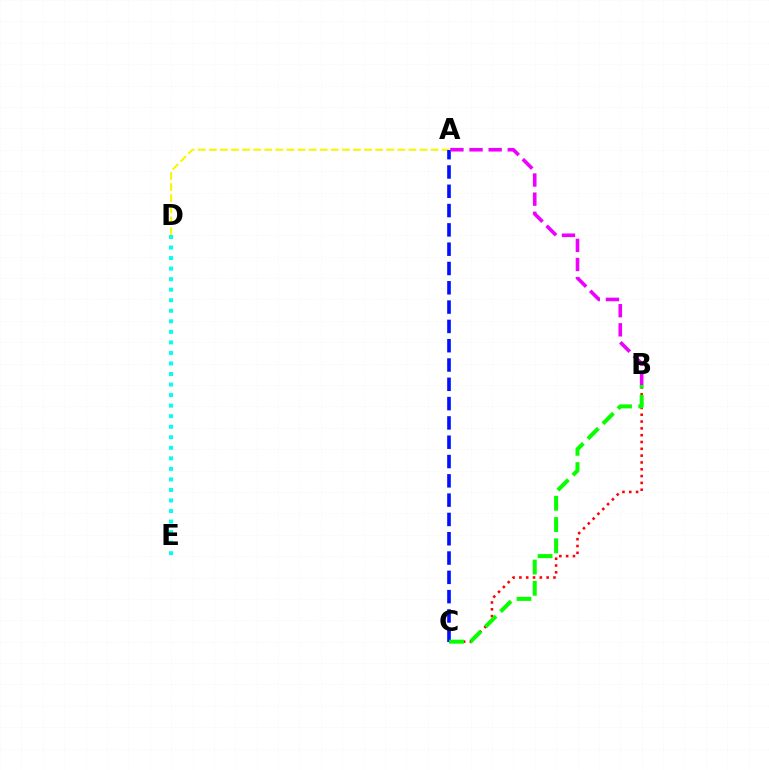{('A', 'D'): [{'color': '#fcf500', 'line_style': 'dashed', 'thickness': 1.51}], ('B', 'C'): [{'color': '#ff0000', 'line_style': 'dotted', 'thickness': 1.85}, {'color': '#08ff00', 'line_style': 'dashed', 'thickness': 2.89}], ('D', 'E'): [{'color': '#00fff6', 'line_style': 'dotted', 'thickness': 2.86}], ('A', 'C'): [{'color': '#0010ff', 'line_style': 'dashed', 'thickness': 2.62}], ('A', 'B'): [{'color': '#ee00ff', 'line_style': 'dashed', 'thickness': 2.6}]}